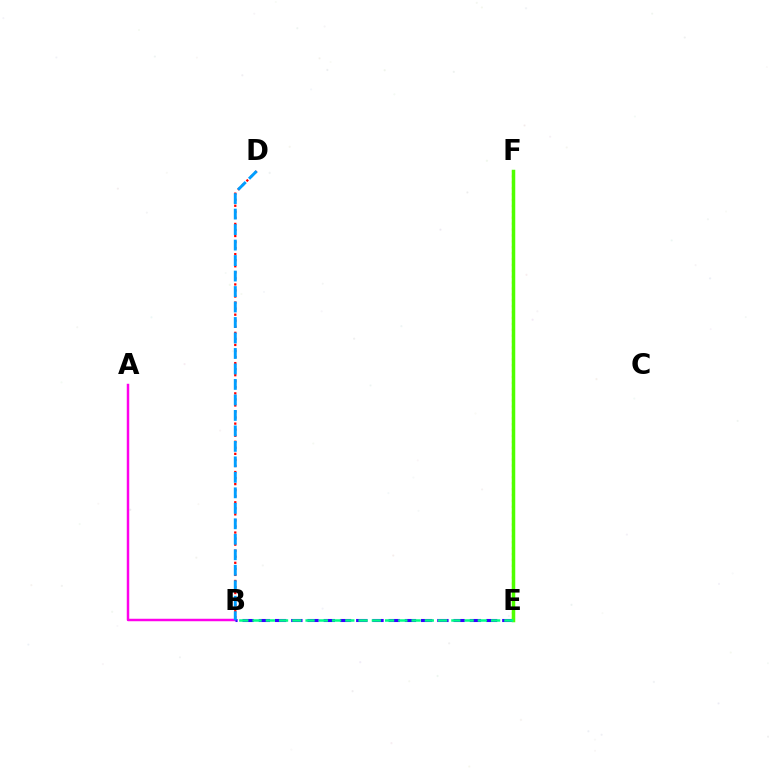{('B', 'D'): [{'color': '#ff0000', 'line_style': 'dotted', 'thickness': 1.64}, {'color': '#009eff', 'line_style': 'dashed', 'thickness': 2.1}], ('E', 'F'): [{'color': '#ffd500', 'line_style': 'dotted', 'thickness': 1.6}, {'color': '#4fff00', 'line_style': 'solid', 'thickness': 2.52}], ('A', 'B'): [{'color': '#ff00ed', 'line_style': 'solid', 'thickness': 1.78}], ('B', 'E'): [{'color': '#3700ff', 'line_style': 'dashed', 'thickness': 2.2}, {'color': '#00ff86', 'line_style': 'dashed', 'thickness': 1.8}]}